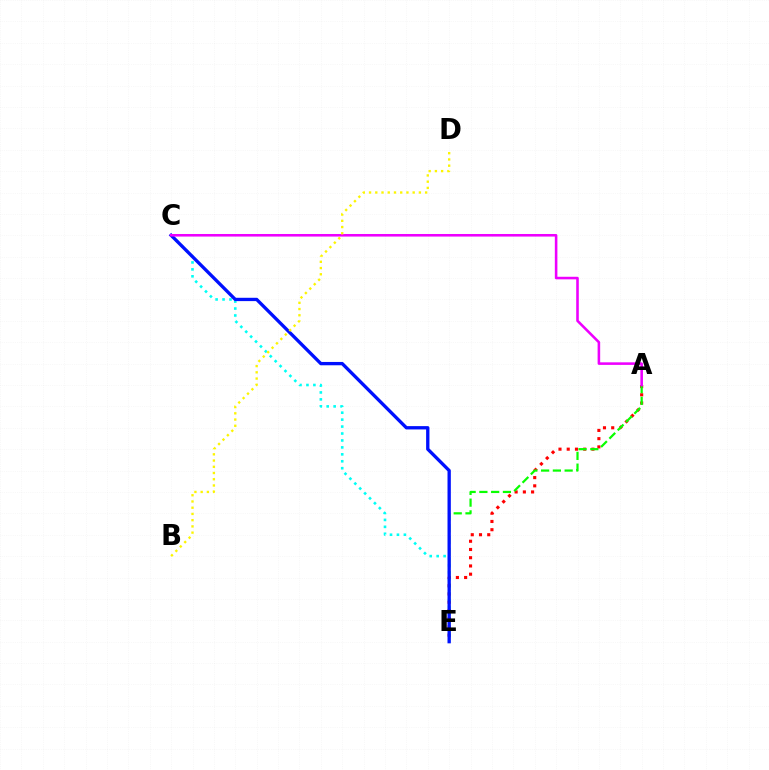{('A', 'E'): [{'color': '#ff0000', 'line_style': 'dotted', 'thickness': 2.24}, {'color': '#08ff00', 'line_style': 'dashed', 'thickness': 1.6}], ('C', 'E'): [{'color': '#00fff6', 'line_style': 'dotted', 'thickness': 1.89}, {'color': '#0010ff', 'line_style': 'solid', 'thickness': 2.39}], ('A', 'C'): [{'color': '#ee00ff', 'line_style': 'solid', 'thickness': 1.85}], ('B', 'D'): [{'color': '#fcf500', 'line_style': 'dotted', 'thickness': 1.69}]}